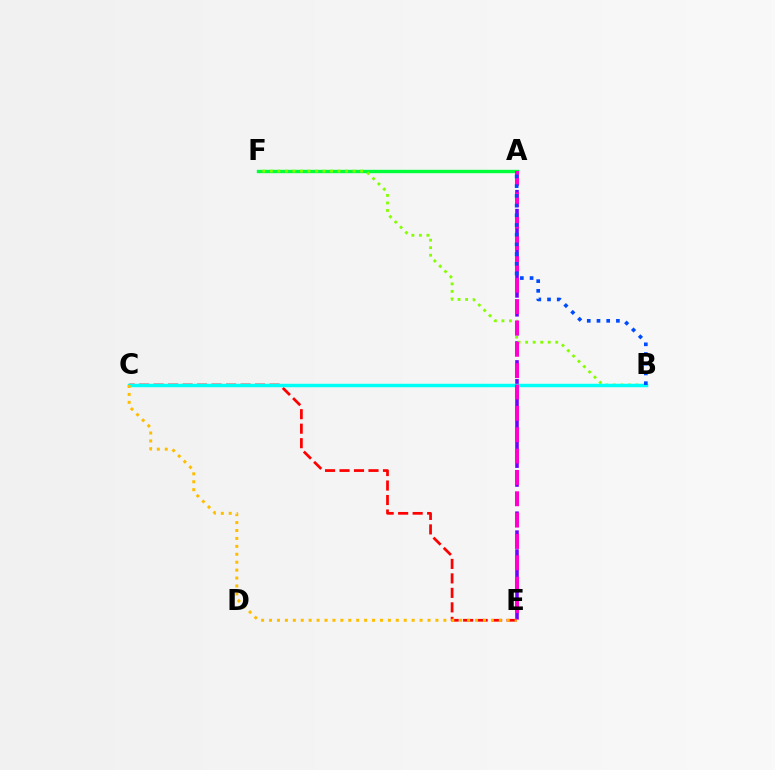{('A', 'E'): [{'color': '#7200ff', 'line_style': 'dashed', 'thickness': 2.57}, {'color': '#ff00cf', 'line_style': 'dashed', 'thickness': 2.9}], ('A', 'F'): [{'color': '#00ff39', 'line_style': 'solid', 'thickness': 2.44}], ('B', 'F'): [{'color': '#84ff00', 'line_style': 'dotted', 'thickness': 2.04}], ('C', 'E'): [{'color': '#ff0000', 'line_style': 'dashed', 'thickness': 1.97}, {'color': '#ffbd00', 'line_style': 'dotted', 'thickness': 2.15}], ('B', 'C'): [{'color': '#00fff6', 'line_style': 'solid', 'thickness': 2.5}], ('A', 'B'): [{'color': '#004bff', 'line_style': 'dotted', 'thickness': 2.64}]}